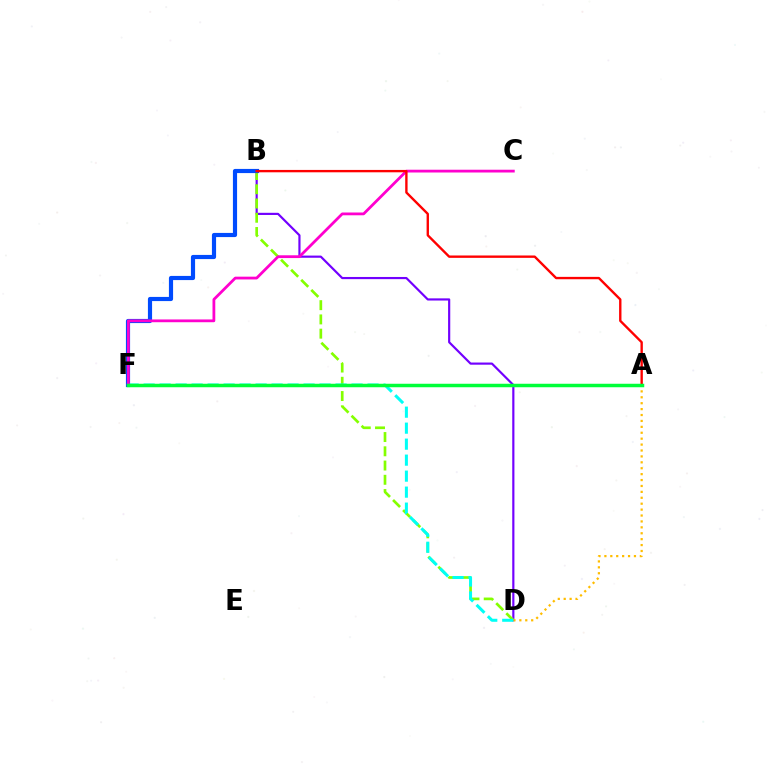{('B', 'D'): [{'color': '#7200ff', 'line_style': 'solid', 'thickness': 1.56}, {'color': '#84ff00', 'line_style': 'dashed', 'thickness': 1.94}], ('B', 'F'): [{'color': '#004bff', 'line_style': 'solid', 'thickness': 3.0}], ('A', 'D'): [{'color': '#ffbd00', 'line_style': 'dotted', 'thickness': 1.61}], ('D', 'F'): [{'color': '#00fff6', 'line_style': 'dashed', 'thickness': 2.17}], ('C', 'F'): [{'color': '#ff00cf', 'line_style': 'solid', 'thickness': 2.0}], ('A', 'B'): [{'color': '#ff0000', 'line_style': 'solid', 'thickness': 1.71}], ('A', 'F'): [{'color': '#00ff39', 'line_style': 'solid', 'thickness': 2.52}]}